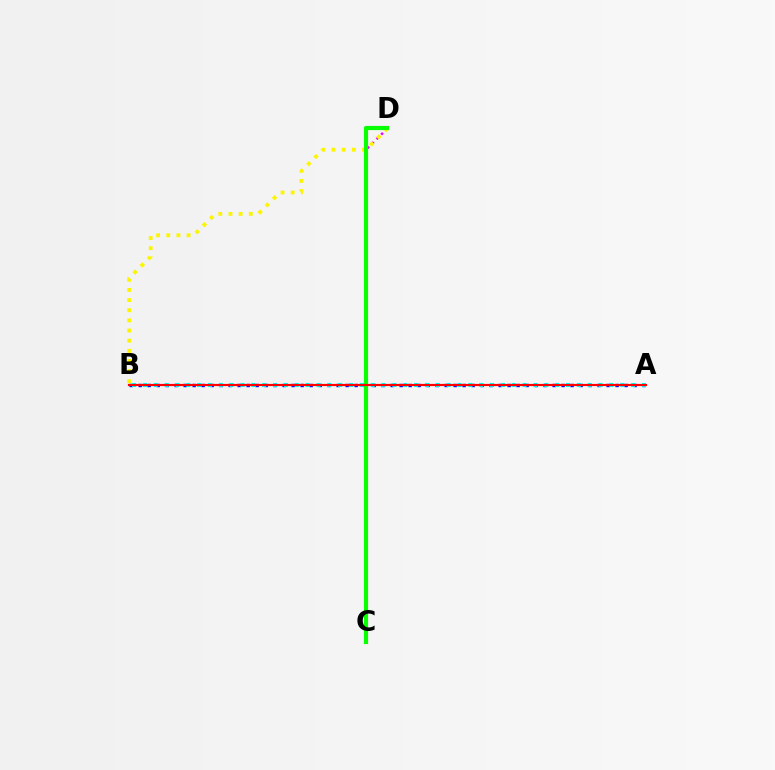{('A', 'B'): [{'color': '#0010ff', 'line_style': 'dotted', 'thickness': 2.44}, {'color': '#00fff6', 'line_style': 'dotted', 'thickness': 2.95}, {'color': '#ff0000', 'line_style': 'solid', 'thickness': 1.57}], ('C', 'D'): [{'color': '#ee00ff', 'line_style': 'dotted', 'thickness': 1.76}, {'color': '#08ff00', 'line_style': 'solid', 'thickness': 3.0}], ('B', 'D'): [{'color': '#fcf500', 'line_style': 'dotted', 'thickness': 2.76}]}